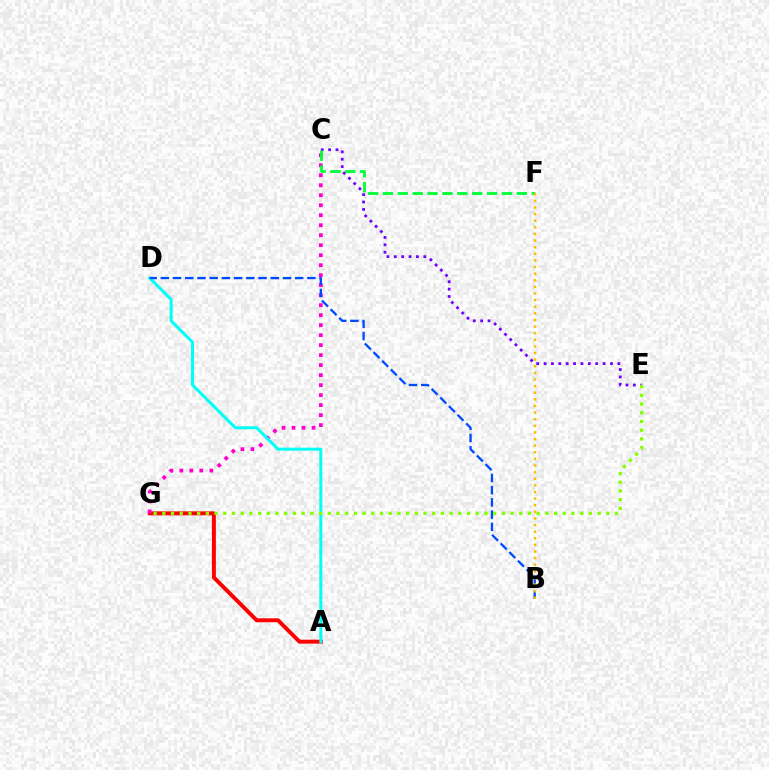{('A', 'G'): [{'color': '#ff0000', 'line_style': 'solid', 'thickness': 2.84}], ('C', 'E'): [{'color': '#7200ff', 'line_style': 'dotted', 'thickness': 2.0}], ('C', 'G'): [{'color': '#ff00cf', 'line_style': 'dotted', 'thickness': 2.72}], ('A', 'D'): [{'color': '#00fff6', 'line_style': 'solid', 'thickness': 2.17}], ('B', 'D'): [{'color': '#004bff', 'line_style': 'dashed', 'thickness': 1.66}], ('C', 'F'): [{'color': '#00ff39', 'line_style': 'dashed', 'thickness': 2.02}], ('E', 'G'): [{'color': '#84ff00', 'line_style': 'dotted', 'thickness': 2.37}], ('B', 'F'): [{'color': '#ffbd00', 'line_style': 'dotted', 'thickness': 1.8}]}